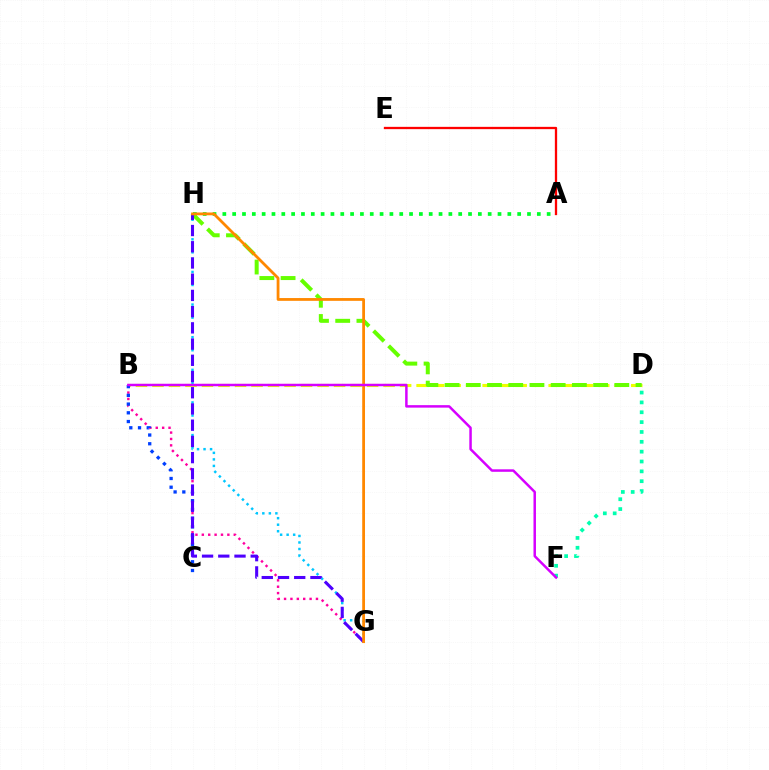{('B', 'D'): [{'color': '#eeff00', 'line_style': 'dashed', 'thickness': 2.24}], ('G', 'H'): [{'color': '#00c7ff', 'line_style': 'dotted', 'thickness': 1.77}, {'color': '#4f00ff', 'line_style': 'dashed', 'thickness': 2.2}, {'color': '#ff8800', 'line_style': 'solid', 'thickness': 2.01}], ('B', 'G'): [{'color': '#ff00a0', 'line_style': 'dotted', 'thickness': 1.73}], ('A', 'H'): [{'color': '#00ff27', 'line_style': 'dotted', 'thickness': 2.67}], ('D', 'F'): [{'color': '#00ffaf', 'line_style': 'dotted', 'thickness': 2.68}], ('B', 'C'): [{'color': '#003fff', 'line_style': 'dotted', 'thickness': 2.37}], ('A', 'E'): [{'color': '#ff0000', 'line_style': 'solid', 'thickness': 1.66}], ('D', 'H'): [{'color': '#66ff00', 'line_style': 'dashed', 'thickness': 2.88}], ('B', 'F'): [{'color': '#d600ff', 'line_style': 'solid', 'thickness': 1.79}]}